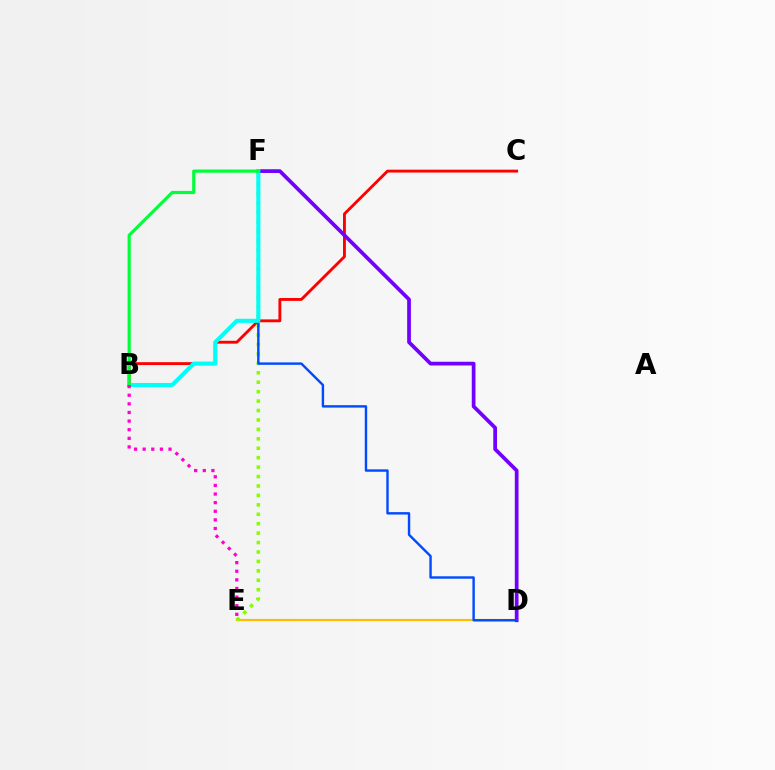{('D', 'E'): [{'color': '#ffbd00', 'line_style': 'solid', 'thickness': 1.56}], ('B', 'C'): [{'color': '#ff0000', 'line_style': 'solid', 'thickness': 2.06}], ('E', 'F'): [{'color': '#84ff00', 'line_style': 'dotted', 'thickness': 2.56}], ('D', 'F'): [{'color': '#7200ff', 'line_style': 'solid', 'thickness': 2.68}, {'color': '#004bff', 'line_style': 'solid', 'thickness': 1.74}], ('B', 'F'): [{'color': '#00fff6', 'line_style': 'solid', 'thickness': 2.95}, {'color': '#00ff39', 'line_style': 'solid', 'thickness': 2.3}], ('B', 'E'): [{'color': '#ff00cf', 'line_style': 'dotted', 'thickness': 2.34}]}